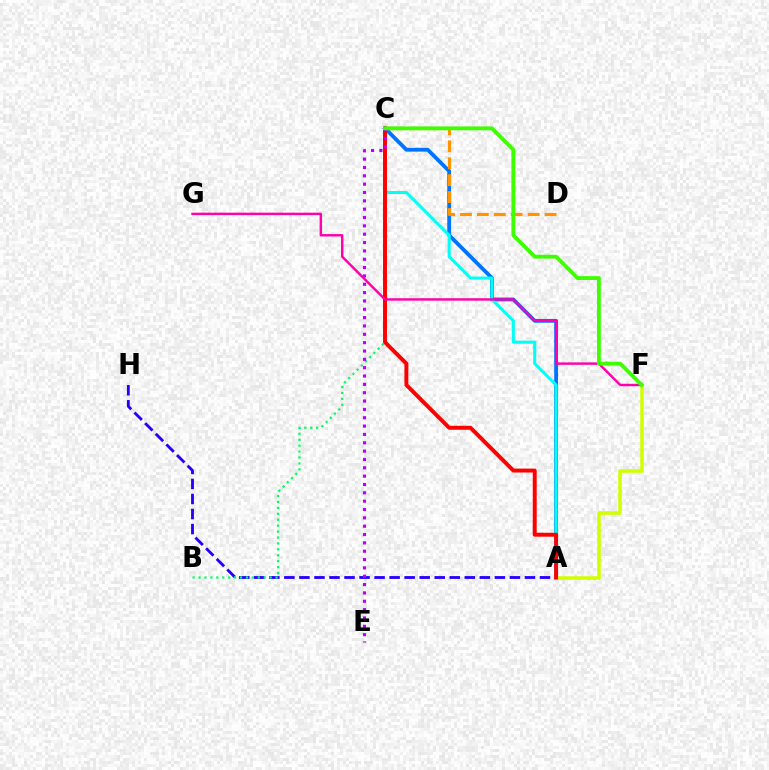{('A', 'C'): [{'color': '#0074ff', 'line_style': 'solid', 'thickness': 2.75}, {'color': '#00fff6', 'line_style': 'solid', 'thickness': 2.21}, {'color': '#ff0000', 'line_style': 'solid', 'thickness': 2.84}], ('C', 'D'): [{'color': '#ff9400', 'line_style': 'dashed', 'thickness': 2.3}], ('A', 'F'): [{'color': '#d1ff00', 'line_style': 'solid', 'thickness': 2.55}], ('A', 'H'): [{'color': '#2500ff', 'line_style': 'dashed', 'thickness': 2.04}], ('B', 'C'): [{'color': '#00ff5c', 'line_style': 'dotted', 'thickness': 1.61}], ('F', 'G'): [{'color': '#ff00ac', 'line_style': 'solid', 'thickness': 1.75}], ('C', 'E'): [{'color': '#b900ff', 'line_style': 'dotted', 'thickness': 2.27}], ('C', 'F'): [{'color': '#3dff00', 'line_style': 'solid', 'thickness': 2.76}]}